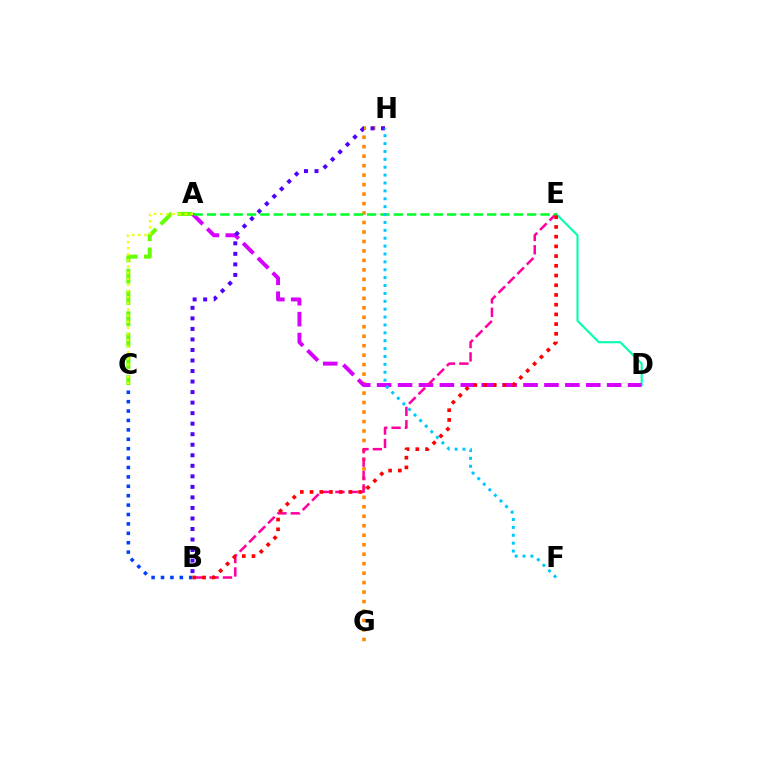{('A', 'C'): [{'color': '#66ff00', 'line_style': 'dashed', 'thickness': 2.89}, {'color': '#eeff00', 'line_style': 'dotted', 'thickness': 1.66}], ('D', 'E'): [{'color': '#00ffaf', 'line_style': 'solid', 'thickness': 1.5}], ('G', 'H'): [{'color': '#ff8800', 'line_style': 'dotted', 'thickness': 2.57}], ('A', 'D'): [{'color': '#d600ff', 'line_style': 'dashed', 'thickness': 2.84}], ('B', 'C'): [{'color': '#003fff', 'line_style': 'dotted', 'thickness': 2.56}], ('B', 'E'): [{'color': '#ff00a0', 'line_style': 'dashed', 'thickness': 1.82}, {'color': '#ff0000', 'line_style': 'dotted', 'thickness': 2.64}], ('A', 'E'): [{'color': '#00ff27', 'line_style': 'dashed', 'thickness': 1.81}], ('B', 'H'): [{'color': '#4f00ff', 'line_style': 'dotted', 'thickness': 2.86}], ('F', 'H'): [{'color': '#00c7ff', 'line_style': 'dotted', 'thickness': 2.14}]}